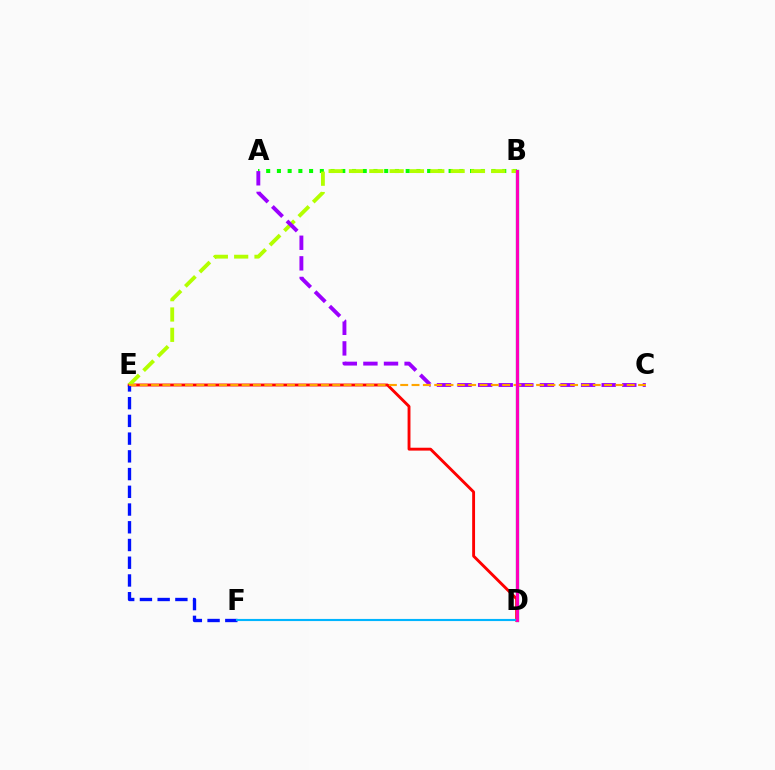{('A', 'B'): [{'color': '#08ff00', 'line_style': 'dotted', 'thickness': 2.92}], ('B', 'D'): [{'color': '#00ff9d', 'line_style': 'solid', 'thickness': 2.37}, {'color': '#ff00bd', 'line_style': 'solid', 'thickness': 2.3}], ('D', 'E'): [{'color': '#ff0000', 'line_style': 'solid', 'thickness': 2.07}], ('B', 'E'): [{'color': '#b3ff00', 'line_style': 'dashed', 'thickness': 2.76}], ('E', 'F'): [{'color': '#0010ff', 'line_style': 'dashed', 'thickness': 2.41}], ('A', 'C'): [{'color': '#9b00ff', 'line_style': 'dashed', 'thickness': 2.8}], ('D', 'F'): [{'color': '#00b5ff', 'line_style': 'solid', 'thickness': 1.53}], ('C', 'E'): [{'color': '#ffa500', 'line_style': 'dashed', 'thickness': 1.54}]}